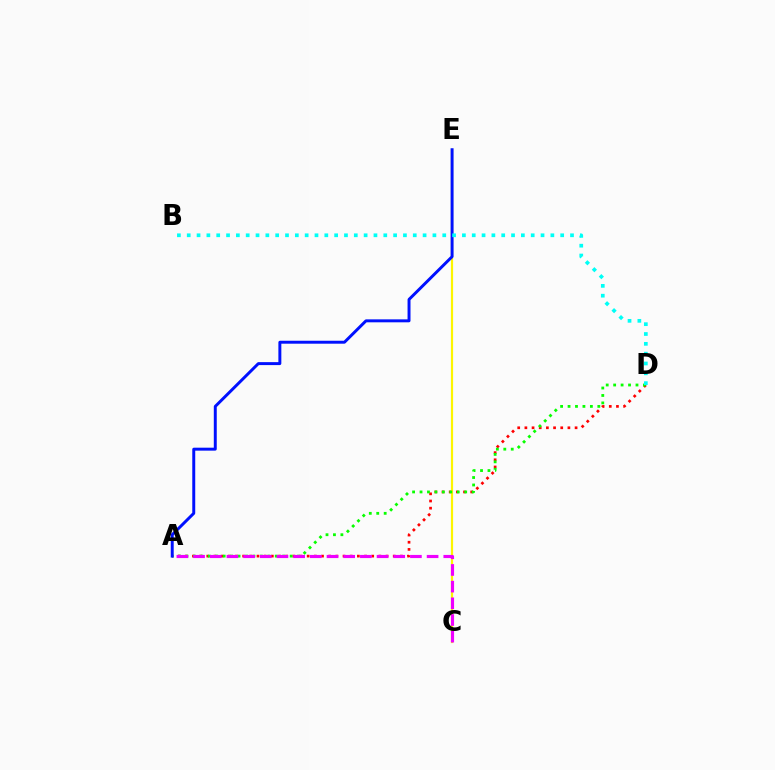{('A', 'D'): [{'color': '#ff0000', 'line_style': 'dotted', 'thickness': 1.95}, {'color': '#08ff00', 'line_style': 'dotted', 'thickness': 2.02}], ('C', 'E'): [{'color': '#fcf500', 'line_style': 'solid', 'thickness': 1.59}], ('A', 'C'): [{'color': '#ee00ff', 'line_style': 'dashed', 'thickness': 2.27}], ('A', 'E'): [{'color': '#0010ff', 'line_style': 'solid', 'thickness': 2.13}], ('B', 'D'): [{'color': '#00fff6', 'line_style': 'dotted', 'thickness': 2.67}]}